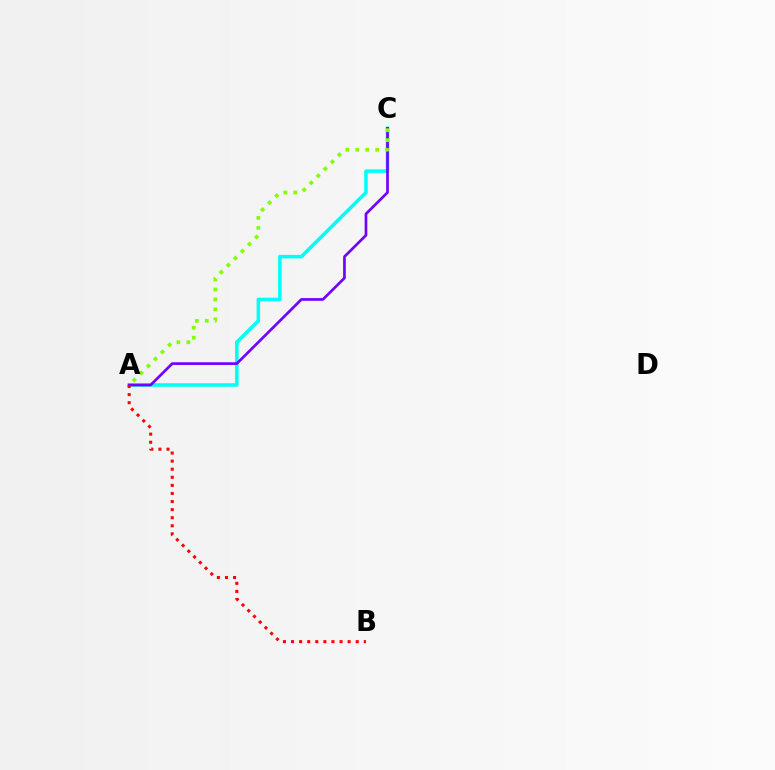{('A', 'C'): [{'color': '#00fff6', 'line_style': 'solid', 'thickness': 2.55}, {'color': '#7200ff', 'line_style': 'solid', 'thickness': 1.94}, {'color': '#84ff00', 'line_style': 'dotted', 'thickness': 2.7}], ('A', 'B'): [{'color': '#ff0000', 'line_style': 'dotted', 'thickness': 2.2}]}